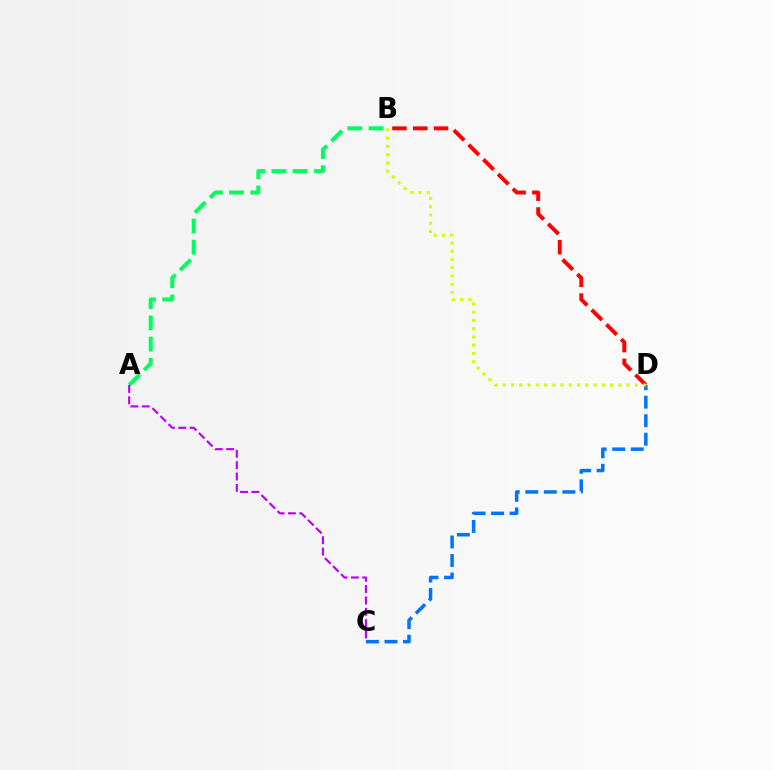{('C', 'D'): [{'color': '#0074ff', 'line_style': 'dashed', 'thickness': 2.52}], ('A', 'B'): [{'color': '#00ff5c', 'line_style': 'dashed', 'thickness': 2.88}], ('A', 'C'): [{'color': '#b900ff', 'line_style': 'dashed', 'thickness': 1.54}], ('B', 'D'): [{'color': '#ff0000', 'line_style': 'dashed', 'thickness': 2.83}, {'color': '#d1ff00', 'line_style': 'dotted', 'thickness': 2.24}]}